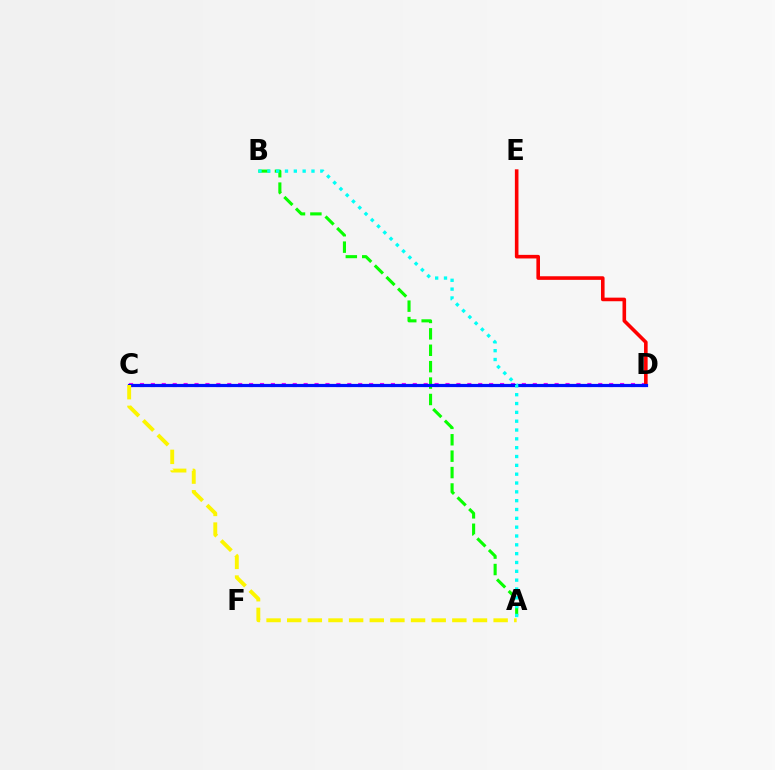{('C', 'D'): [{'color': '#ee00ff', 'line_style': 'dotted', 'thickness': 2.96}, {'color': '#0010ff', 'line_style': 'solid', 'thickness': 2.3}], ('D', 'E'): [{'color': '#ff0000', 'line_style': 'solid', 'thickness': 2.59}], ('A', 'B'): [{'color': '#08ff00', 'line_style': 'dashed', 'thickness': 2.23}, {'color': '#00fff6', 'line_style': 'dotted', 'thickness': 2.4}], ('A', 'C'): [{'color': '#fcf500', 'line_style': 'dashed', 'thickness': 2.8}]}